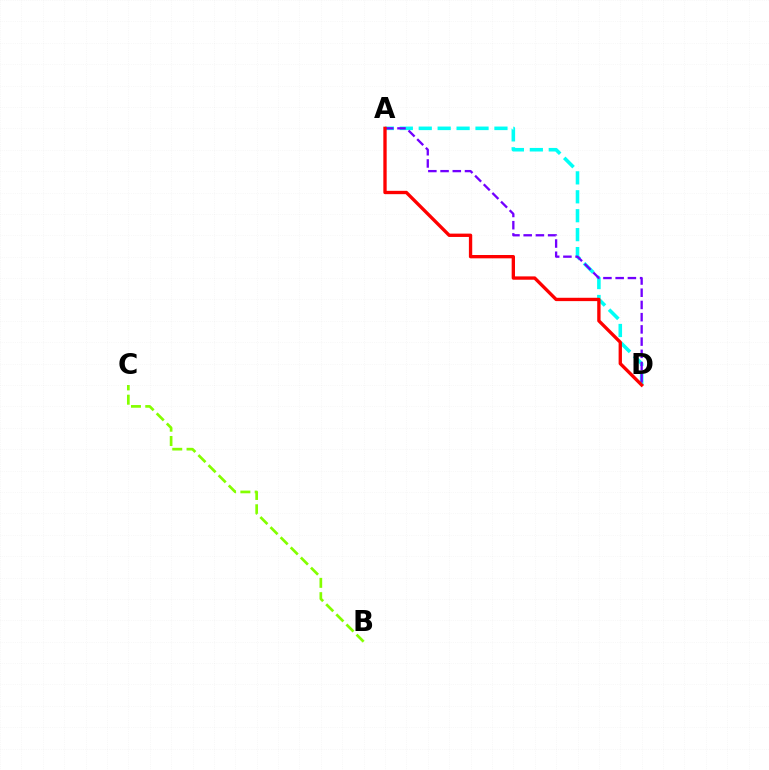{('A', 'D'): [{'color': '#00fff6', 'line_style': 'dashed', 'thickness': 2.57}, {'color': '#7200ff', 'line_style': 'dashed', 'thickness': 1.66}, {'color': '#ff0000', 'line_style': 'solid', 'thickness': 2.4}], ('B', 'C'): [{'color': '#84ff00', 'line_style': 'dashed', 'thickness': 1.94}]}